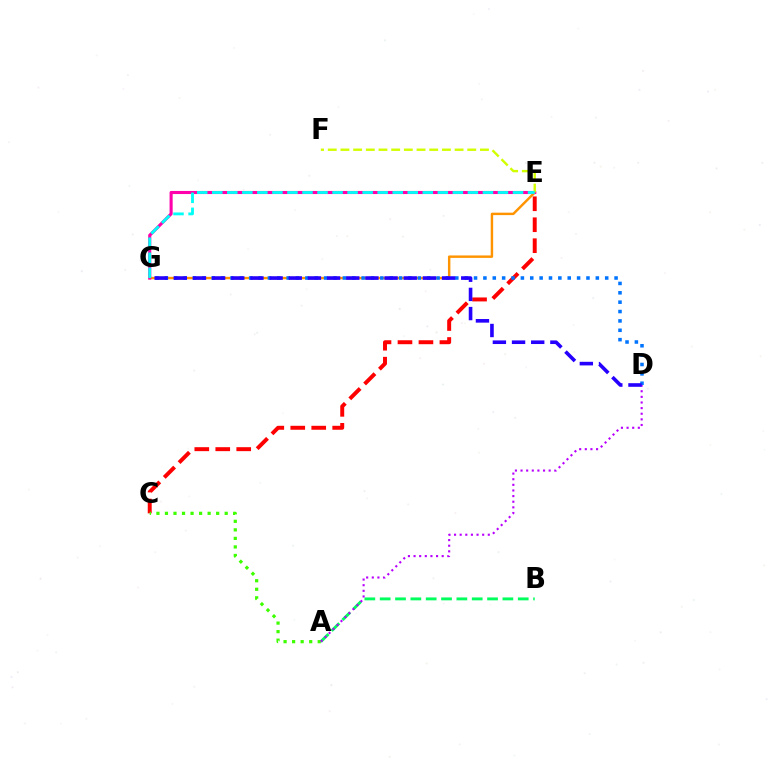{('E', 'G'): [{'color': '#ff9400', 'line_style': 'solid', 'thickness': 1.75}, {'color': '#ff00ac', 'line_style': 'solid', 'thickness': 2.23}, {'color': '#00fff6', 'line_style': 'dashed', 'thickness': 2.04}], ('A', 'B'): [{'color': '#00ff5c', 'line_style': 'dashed', 'thickness': 2.08}], ('C', 'E'): [{'color': '#ff0000', 'line_style': 'dashed', 'thickness': 2.85}], ('A', 'C'): [{'color': '#3dff00', 'line_style': 'dotted', 'thickness': 2.32}], ('D', 'G'): [{'color': '#0074ff', 'line_style': 'dotted', 'thickness': 2.55}, {'color': '#2500ff', 'line_style': 'dashed', 'thickness': 2.6}], ('A', 'D'): [{'color': '#b900ff', 'line_style': 'dotted', 'thickness': 1.53}], ('E', 'F'): [{'color': '#d1ff00', 'line_style': 'dashed', 'thickness': 1.72}]}